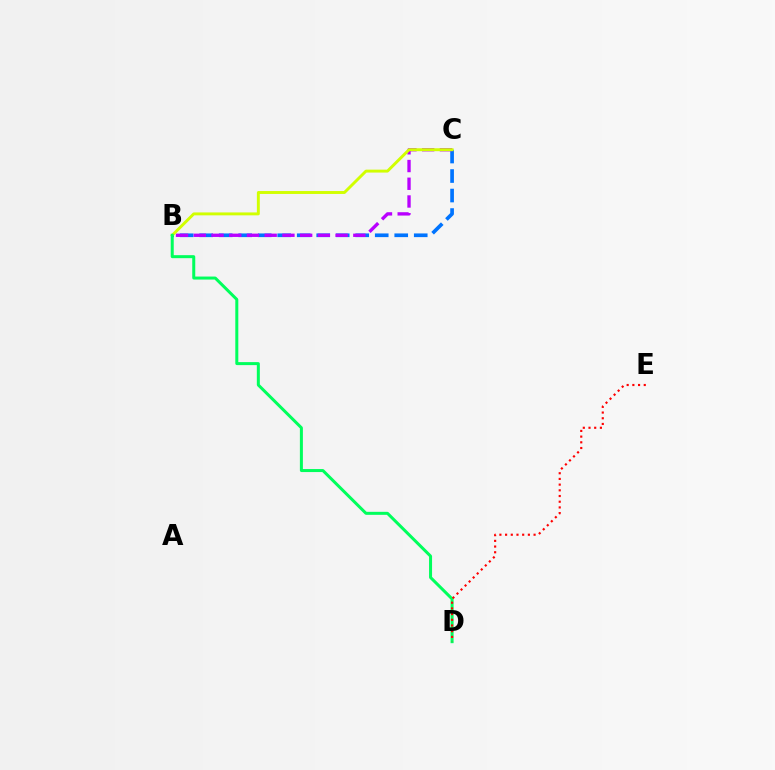{('B', 'C'): [{'color': '#0074ff', 'line_style': 'dashed', 'thickness': 2.65}, {'color': '#b900ff', 'line_style': 'dashed', 'thickness': 2.41}, {'color': '#d1ff00', 'line_style': 'solid', 'thickness': 2.1}], ('B', 'D'): [{'color': '#00ff5c', 'line_style': 'solid', 'thickness': 2.17}], ('D', 'E'): [{'color': '#ff0000', 'line_style': 'dotted', 'thickness': 1.55}]}